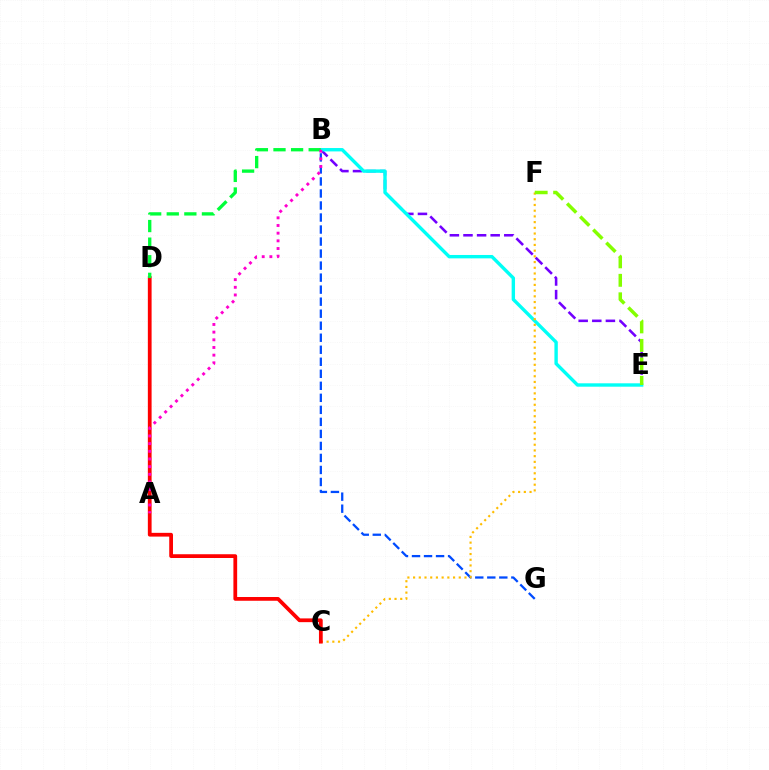{('B', 'E'): [{'color': '#7200ff', 'line_style': 'dashed', 'thickness': 1.85}, {'color': '#00fff6', 'line_style': 'solid', 'thickness': 2.44}], ('B', 'G'): [{'color': '#004bff', 'line_style': 'dashed', 'thickness': 1.63}], ('C', 'F'): [{'color': '#ffbd00', 'line_style': 'dotted', 'thickness': 1.55}], ('E', 'F'): [{'color': '#84ff00', 'line_style': 'dashed', 'thickness': 2.51}], ('C', 'D'): [{'color': '#ff0000', 'line_style': 'solid', 'thickness': 2.7}], ('B', 'D'): [{'color': '#00ff39', 'line_style': 'dashed', 'thickness': 2.39}], ('A', 'B'): [{'color': '#ff00cf', 'line_style': 'dotted', 'thickness': 2.08}]}